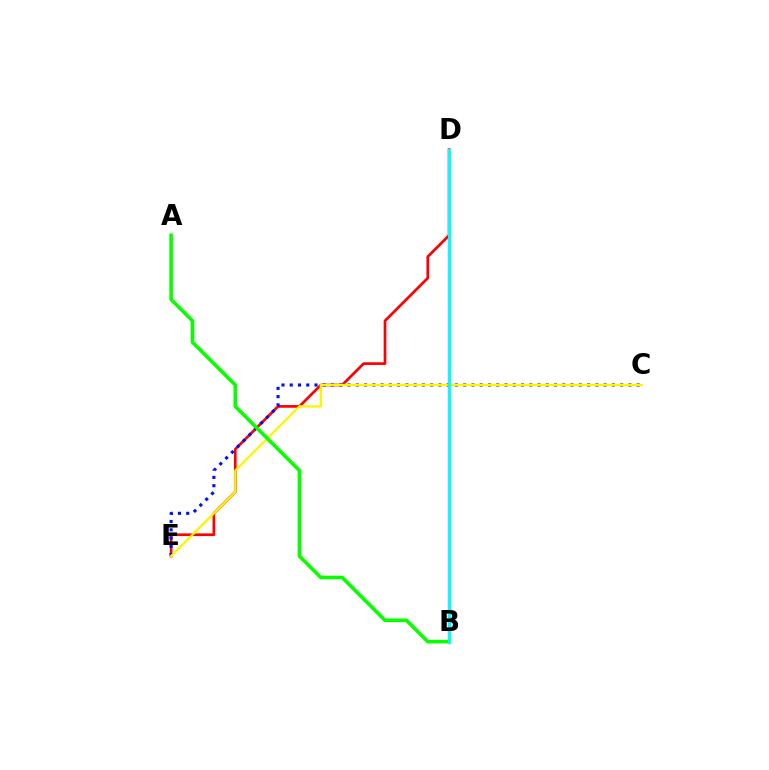{('D', 'E'): [{'color': '#ff0000', 'line_style': 'solid', 'thickness': 1.94}], ('C', 'E'): [{'color': '#0010ff', 'line_style': 'dotted', 'thickness': 2.24}, {'color': '#fcf500', 'line_style': 'solid', 'thickness': 1.67}], ('B', 'D'): [{'color': '#ee00ff', 'line_style': 'solid', 'thickness': 2.35}, {'color': '#00fff6', 'line_style': 'solid', 'thickness': 2.19}], ('A', 'B'): [{'color': '#08ff00', 'line_style': 'solid', 'thickness': 2.58}]}